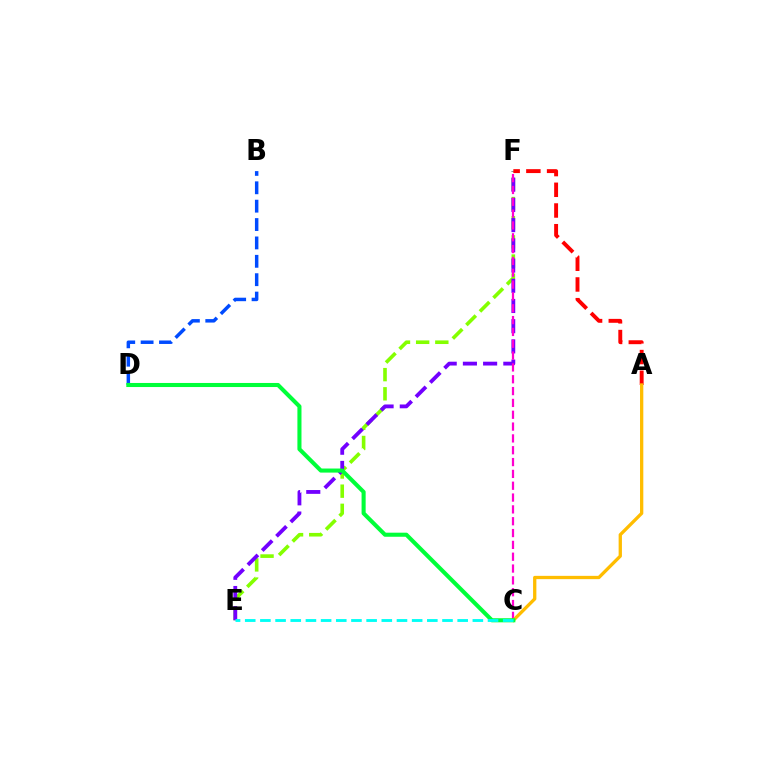{('E', 'F'): [{'color': '#84ff00', 'line_style': 'dashed', 'thickness': 2.61}, {'color': '#7200ff', 'line_style': 'dashed', 'thickness': 2.75}], ('C', 'F'): [{'color': '#ff00cf', 'line_style': 'dashed', 'thickness': 1.61}], ('B', 'D'): [{'color': '#004bff', 'line_style': 'dashed', 'thickness': 2.5}], ('A', 'F'): [{'color': '#ff0000', 'line_style': 'dashed', 'thickness': 2.81}], ('A', 'C'): [{'color': '#ffbd00', 'line_style': 'solid', 'thickness': 2.37}], ('C', 'D'): [{'color': '#00ff39', 'line_style': 'solid', 'thickness': 2.93}], ('C', 'E'): [{'color': '#00fff6', 'line_style': 'dashed', 'thickness': 2.06}]}